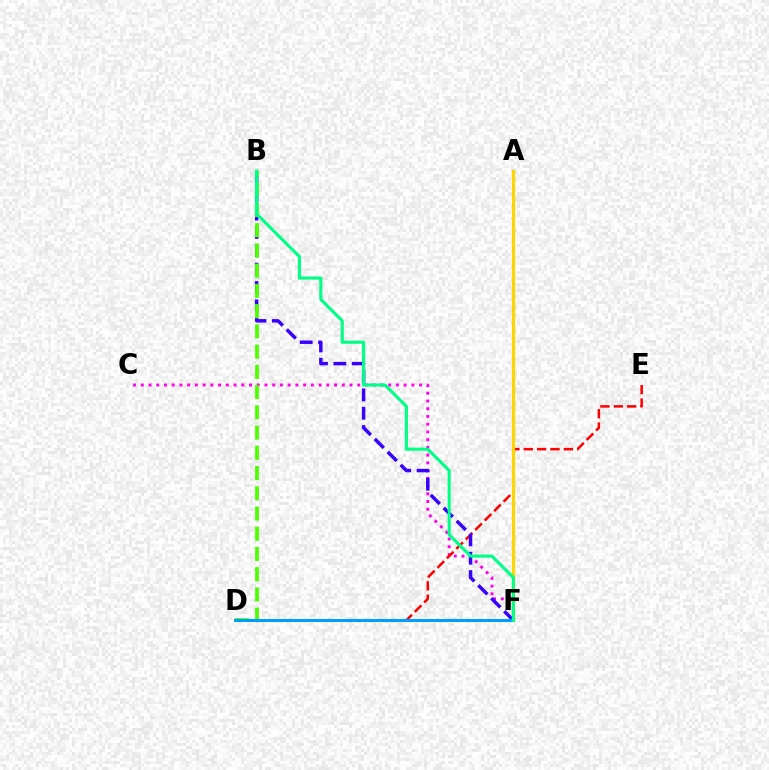{('C', 'F'): [{'color': '#ff00ed', 'line_style': 'dotted', 'thickness': 2.1}], ('D', 'E'): [{'color': '#ff0000', 'line_style': 'dashed', 'thickness': 1.82}], ('A', 'F'): [{'color': '#ffd500', 'line_style': 'solid', 'thickness': 2.3}], ('B', 'F'): [{'color': '#3700ff', 'line_style': 'dashed', 'thickness': 2.49}, {'color': '#00ff86', 'line_style': 'solid', 'thickness': 2.23}], ('B', 'D'): [{'color': '#4fff00', 'line_style': 'dashed', 'thickness': 2.75}], ('D', 'F'): [{'color': '#009eff', 'line_style': 'solid', 'thickness': 2.17}]}